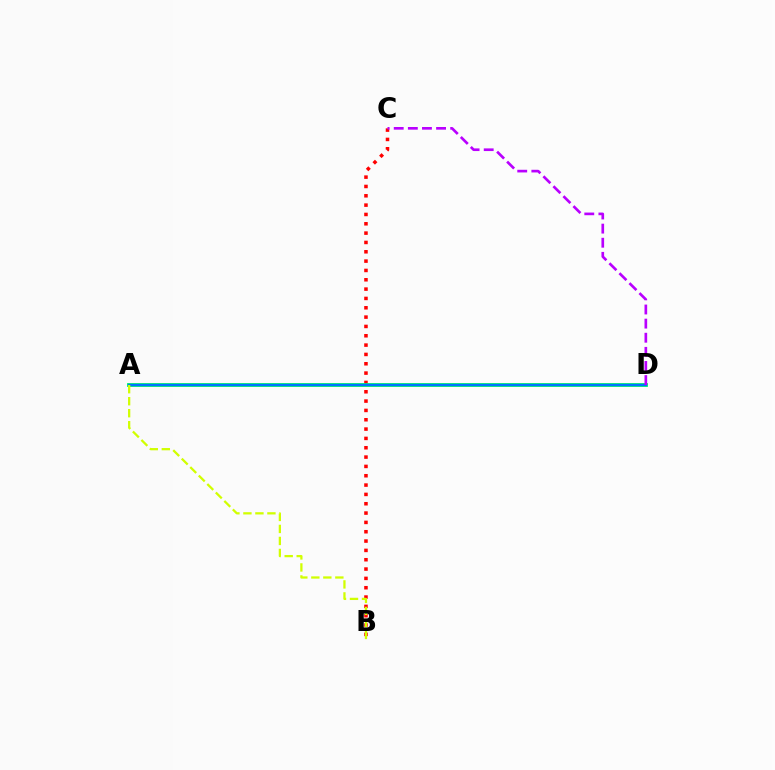{('B', 'C'): [{'color': '#ff0000', 'line_style': 'dotted', 'thickness': 2.54}], ('A', 'D'): [{'color': '#00ff5c', 'line_style': 'solid', 'thickness': 2.74}, {'color': '#0074ff', 'line_style': 'solid', 'thickness': 1.74}], ('A', 'B'): [{'color': '#d1ff00', 'line_style': 'dashed', 'thickness': 1.63}], ('C', 'D'): [{'color': '#b900ff', 'line_style': 'dashed', 'thickness': 1.92}]}